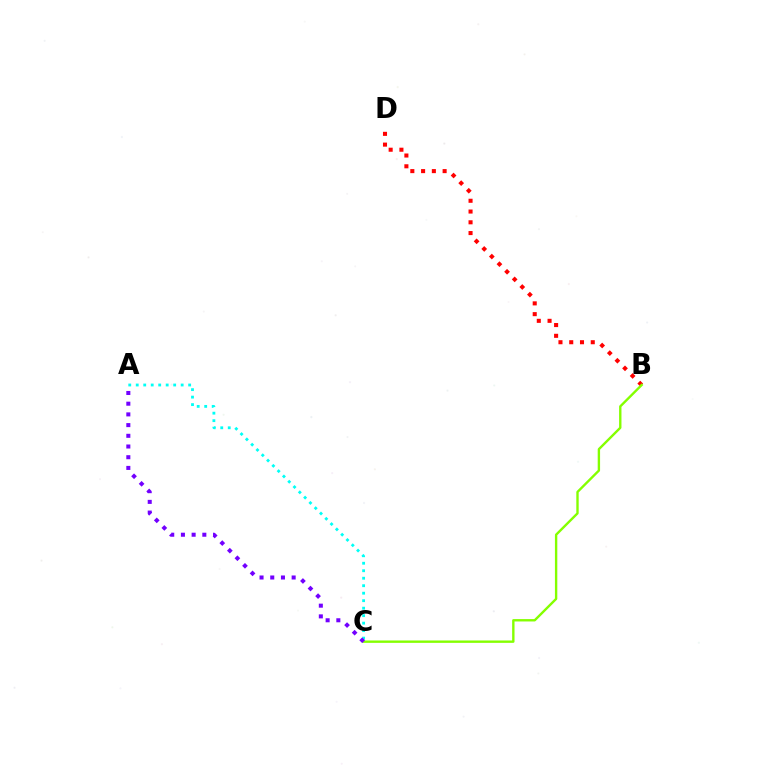{('B', 'D'): [{'color': '#ff0000', 'line_style': 'dotted', 'thickness': 2.92}], ('B', 'C'): [{'color': '#84ff00', 'line_style': 'solid', 'thickness': 1.71}], ('A', 'C'): [{'color': '#00fff6', 'line_style': 'dotted', 'thickness': 2.03}, {'color': '#7200ff', 'line_style': 'dotted', 'thickness': 2.91}]}